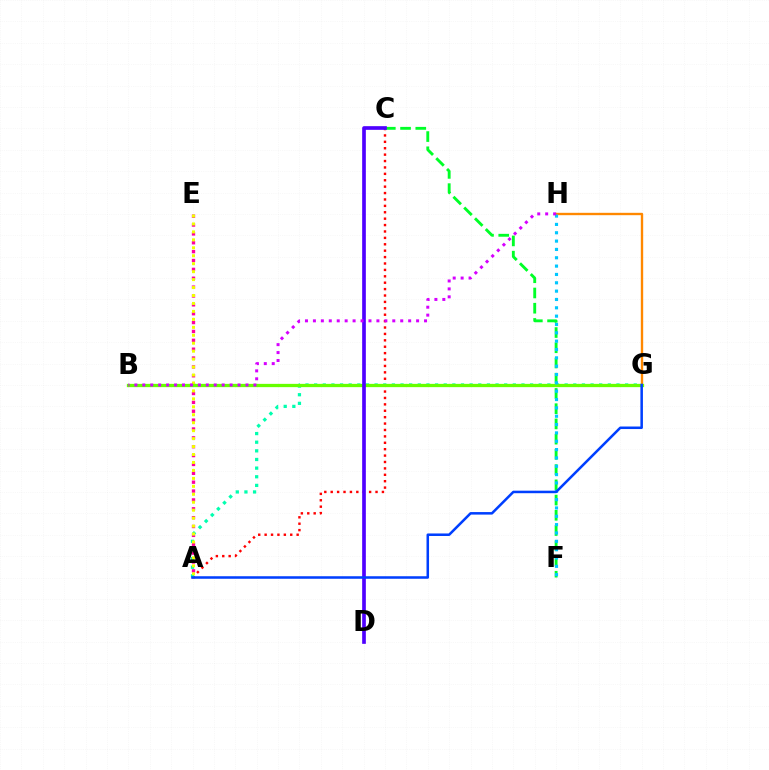{('A', 'C'): [{'color': '#ff0000', 'line_style': 'dotted', 'thickness': 1.74}], ('A', 'E'): [{'color': '#ff00a0', 'line_style': 'dotted', 'thickness': 2.41}, {'color': '#eeff00', 'line_style': 'dotted', 'thickness': 2.16}], ('C', 'F'): [{'color': '#00ff27', 'line_style': 'dashed', 'thickness': 2.07}], ('A', 'G'): [{'color': '#00ffaf', 'line_style': 'dotted', 'thickness': 2.35}, {'color': '#003fff', 'line_style': 'solid', 'thickness': 1.82}], ('G', 'H'): [{'color': '#ff8800', 'line_style': 'solid', 'thickness': 1.7}], ('B', 'G'): [{'color': '#66ff00', 'line_style': 'solid', 'thickness': 2.36}], ('F', 'H'): [{'color': '#00c7ff', 'line_style': 'dotted', 'thickness': 2.27}], ('C', 'D'): [{'color': '#4f00ff', 'line_style': 'solid', 'thickness': 2.64}], ('B', 'H'): [{'color': '#d600ff', 'line_style': 'dotted', 'thickness': 2.16}]}